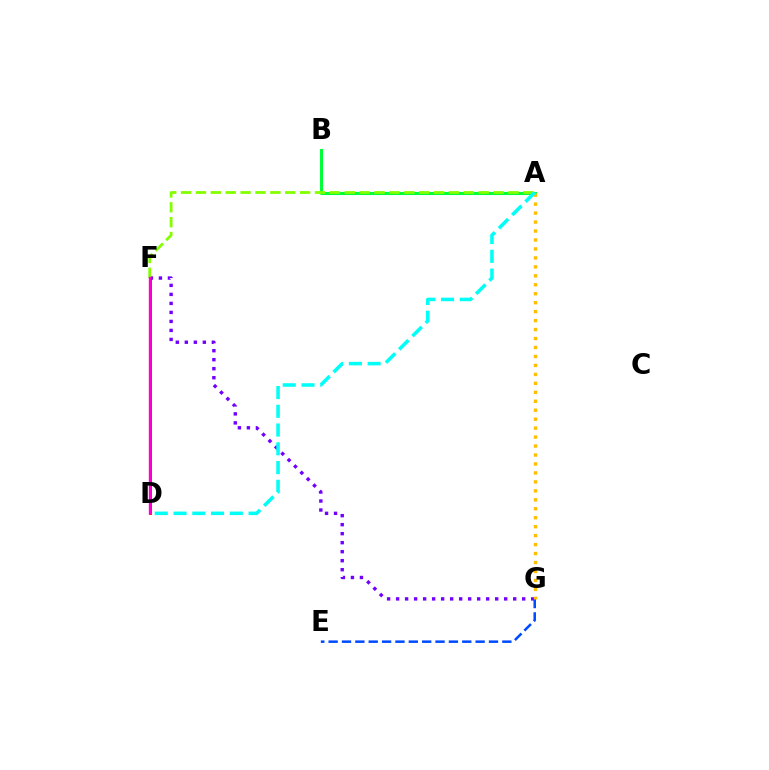{('D', 'F'): [{'color': '#ff0000', 'line_style': 'solid', 'thickness': 2.02}, {'color': '#ff00cf', 'line_style': 'solid', 'thickness': 1.71}], ('F', 'G'): [{'color': '#7200ff', 'line_style': 'dotted', 'thickness': 2.45}], ('A', 'B'): [{'color': '#00ff39', 'line_style': 'solid', 'thickness': 2.21}], ('E', 'G'): [{'color': '#004bff', 'line_style': 'dashed', 'thickness': 1.82}], ('A', 'G'): [{'color': '#ffbd00', 'line_style': 'dotted', 'thickness': 2.43}], ('A', 'F'): [{'color': '#84ff00', 'line_style': 'dashed', 'thickness': 2.02}], ('A', 'D'): [{'color': '#00fff6', 'line_style': 'dashed', 'thickness': 2.55}]}